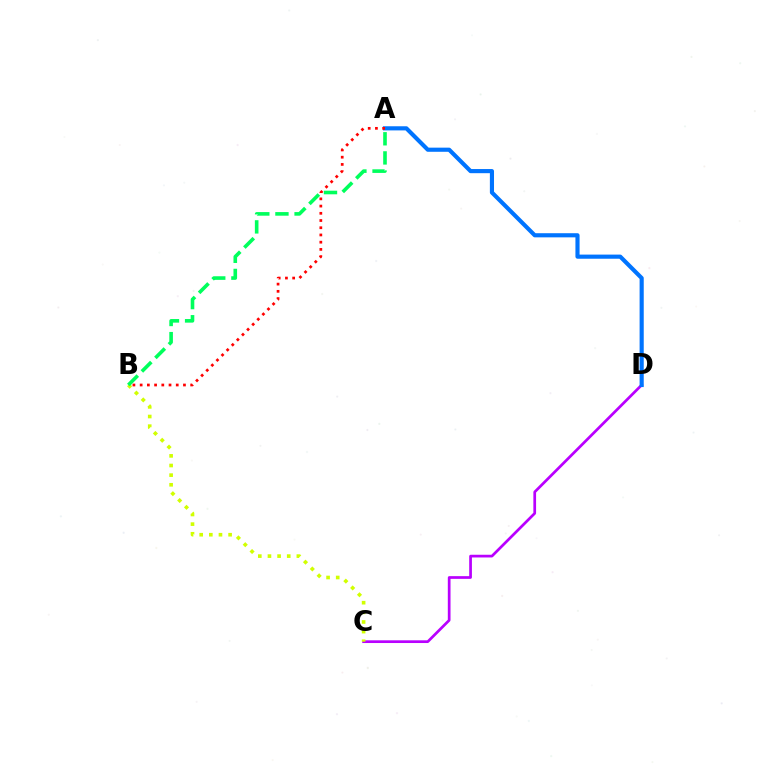{('C', 'D'): [{'color': '#b900ff', 'line_style': 'solid', 'thickness': 1.95}], ('B', 'C'): [{'color': '#d1ff00', 'line_style': 'dotted', 'thickness': 2.62}], ('A', 'D'): [{'color': '#0074ff', 'line_style': 'solid', 'thickness': 2.98}], ('A', 'B'): [{'color': '#ff0000', 'line_style': 'dotted', 'thickness': 1.96}, {'color': '#00ff5c', 'line_style': 'dashed', 'thickness': 2.6}]}